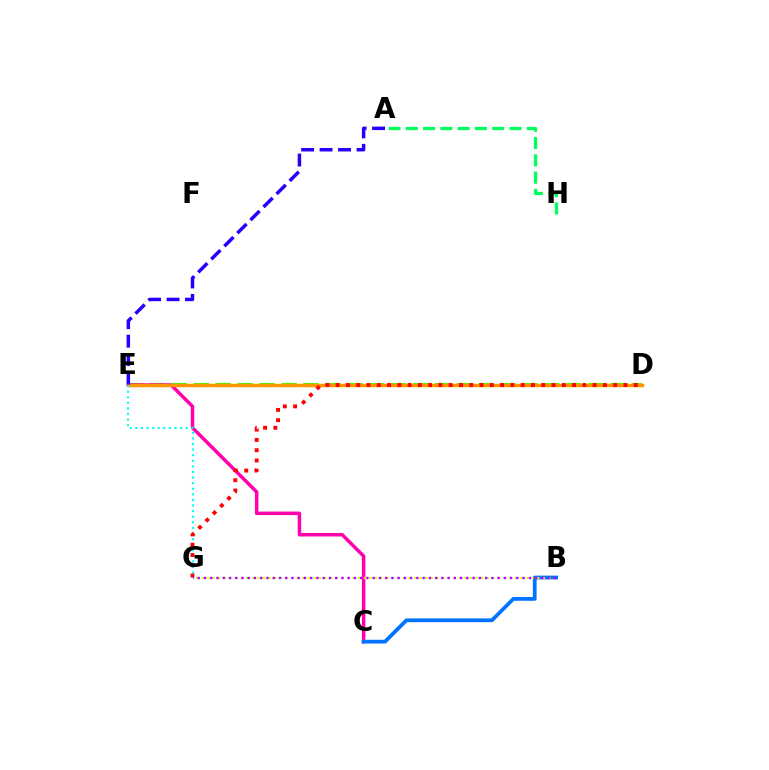{('D', 'E'): [{'color': '#3dff00', 'line_style': 'dashed', 'thickness': 2.98}, {'color': '#ff9400', 'line_style': 'solid', 'thickness': 2.47}], ('C', 'E'): [{'color': '#ff00ac', 'line_style': 'solid', 'thickness': 2.51}], ('B', 'C'): [{'color': '#0074ff', 'line_style': 'solid', 'thickness': 2.71}], ('E', 'G'): [{'color': '#00fff6', 'line_style': 'dotted', 'thickness': 1.52}], ('A', 'H'): [{'color': '#00ff5c', 'line_style': 'dashed', 'thickness': 2.35}], ('B', 'G'): [{'color': '#d1ff00', 'line_style': 'dotted', 'thickness': 1.52}, {'color': '#b900ff', 'line_style': 'dotted', 'thickness': 1.7}], ('D', 'G'): [{'color': '#ff0000', 'line_style': 'dotted', 'thickness': 2.79}], ('A', 'E'): [{'color': '#2500ff', 'line_style': 'dashed', 'thickness': 2.51}]}